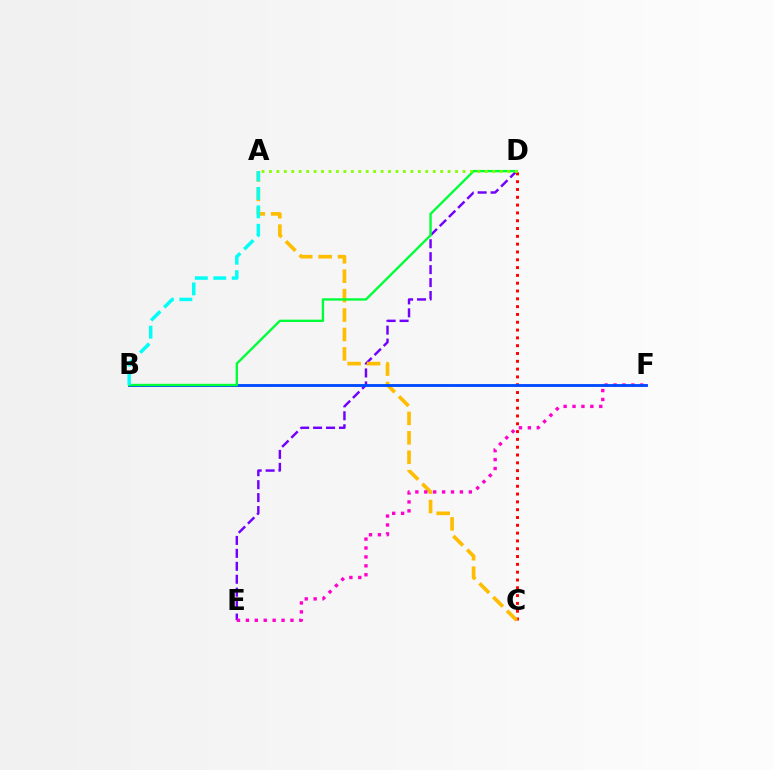{('D', 'E'): [{'color': '#7200ff', 'line_style': 'dashed', 'thickness': 1.76}], ('C', 'D'): [{'color': '#ff0000', 'line_style': 'dotted', 'thickness': 2.12}], ('A', 'C'): [{'color': '#ffbd00', 'line_style': 'dashed', 'thickness': 2.64}], ('E', 'F'): [{'color': '#ff00cf', 'line_style': 'dotted', 'thickness': 2.42}], ('B', 'F'): [{'color': '#004bff', 'line_style': 'solid', 'thickness': 2.07}], ('B', 'D'): [{'color': '#00ff39', 'line_style': 'solid', 'thickness': 1.71}], ('A', 'B'): [{'color': '#00fff6', 'line_style': 'dashed', 'thickness': 2.51}], ('A', 'D'): [{'color': '#84ff00', 'line_style': 'dotted', 'thickness': 2.02}]}